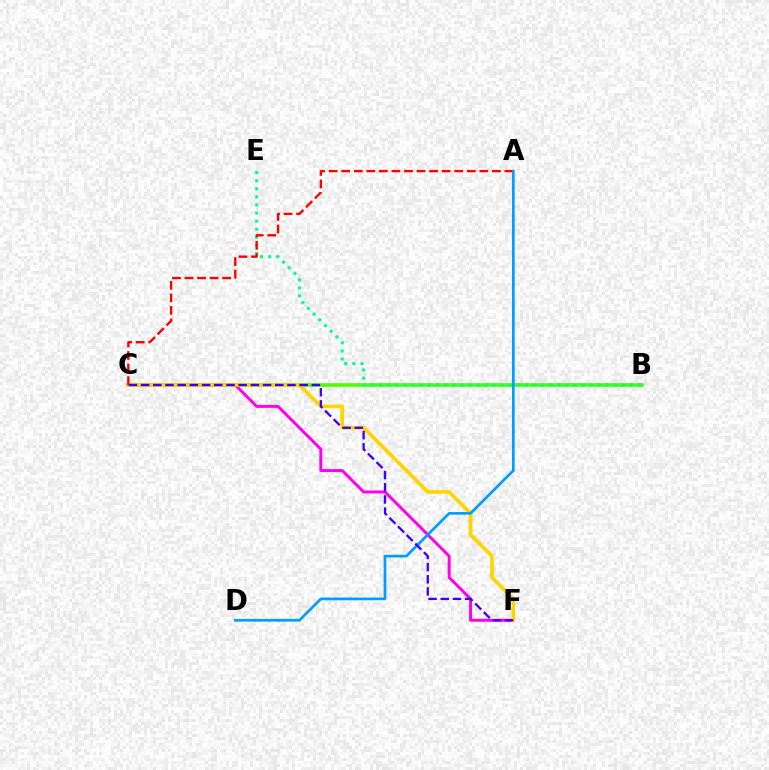{('B', 'C'): [{'color': '#4fff00', 'line_style': 'solid', 'thickness': 2.62}], ('C', 'F'): [{'color': '#ff00ed', 'line_style': 'solid', 'thickness': 2.13}, {'color': '#ffd500', 'line_style': 'solid', 'thickness': 2.66}, {'color': '#3700ff', 'line_style': 'dashed', 'thickness': 1.66}], ('B', 'E'): [{'color': '#00ff86', 'line_style': 'dotted', 'thickness': 2.2}], ('A', 'C'): [{'color': '#ff0000', 'line_style': 'dashed', 'thickness': 1.71}], ('A', 'D'): [{'color': '#009eff', 'line_style': 'solid', 'thickness': 1.95}]}